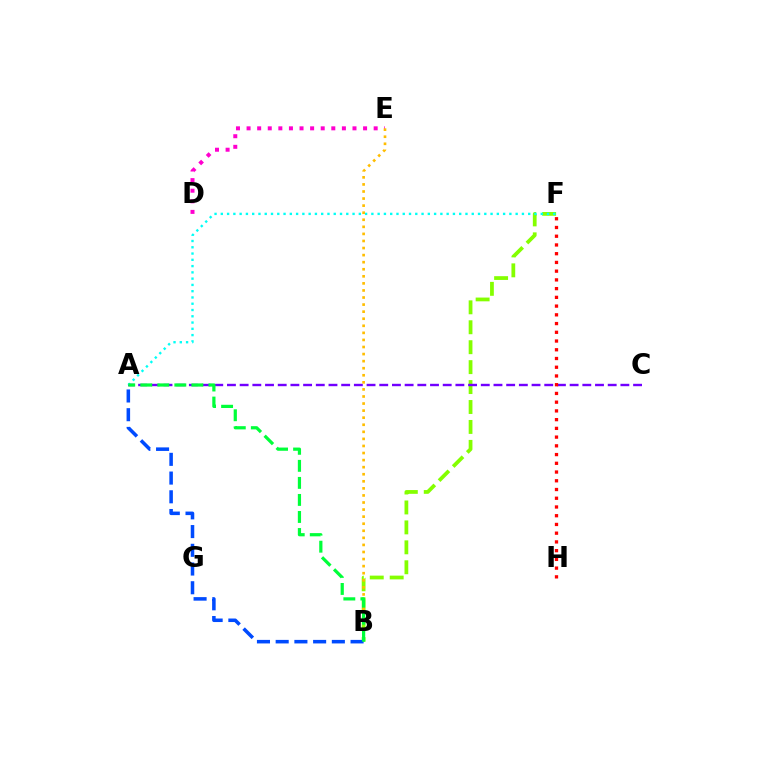{('B', 'F'): [{'color': '#84ff00', 'line_style': 'dashed', 'thickness': 2.71}], ('A', 'C'): [{'color': '#7200ff', 'line_style': 'dashed', 'thickness': 1.72}], ('A', 'F'): [{'color': '#00fff6', 'line_style': 'dotted', 'thickness': 1.7}], ('A', 'B'): [{'color': '#004bff', 'line_style': 'dashed', 'thickness': 2.54}, {'color': '#00ff39', 'line_style': 'dashed', 'thickness': 2.31}], ('D', 'E'): [{'color': '#ff00cf', 'line_style': 'dotted', 'thickness': 2.88}], ('B', 'E'): [{'color': '#ffbd00', 'line_style': 'dotted', 'thickness': 1.92}], ('F', 'H'): [{'color': '#ff0000', 'line_style': 'dotted', 'thickness': 2.37}]}